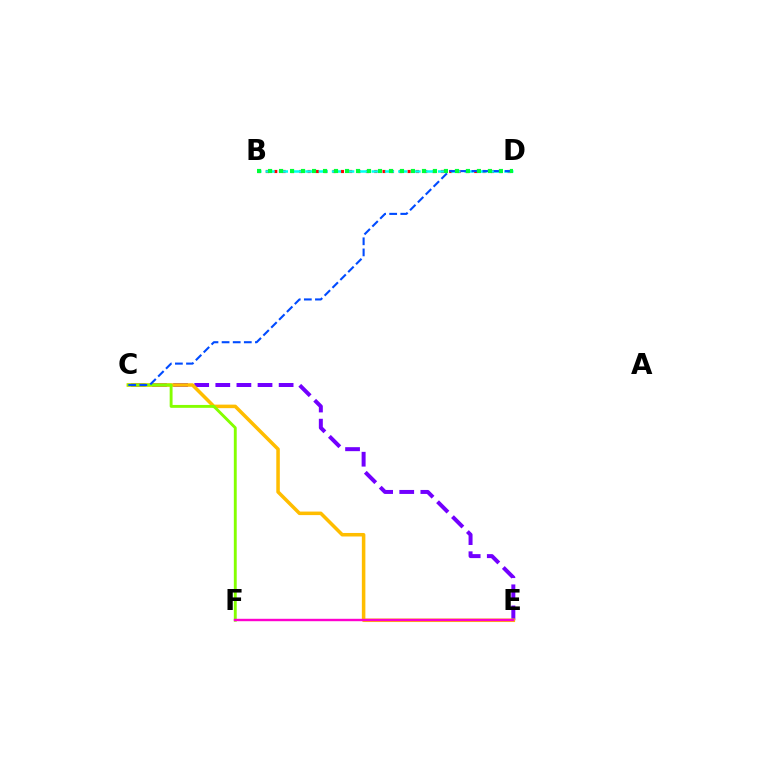{('C', 'E'): [{'color': '#7200ff', 'line_style': 'dashed', 'thickness': 2.87}, {'color': '#ffbd00', 'line_style': 'solid', 'thickness': 2.54}], ('C', 'F'): [{'color': '#84ff00', 'line_style': 'solid', 'thickness': 2.08}], ('B', 'D'): [{'color': '#ff0000', 'line_style': 'dotted', 'thickness': 2.26}, {'color': '#00fff6', 'line_style': 'dashed', 'thickness': 1.8}, {'color': '#00ff39', 'line_style': 'dotted', 'thickness': 2.99}], ('E', 'F'): [{'color': '#ff00cf', 'line_style': 'solid', 'thickness': 1.74}], ('C', 'D'): [{'color': '#004bff', 'line_style': 'dashed', 'thickness': 1.51}]}